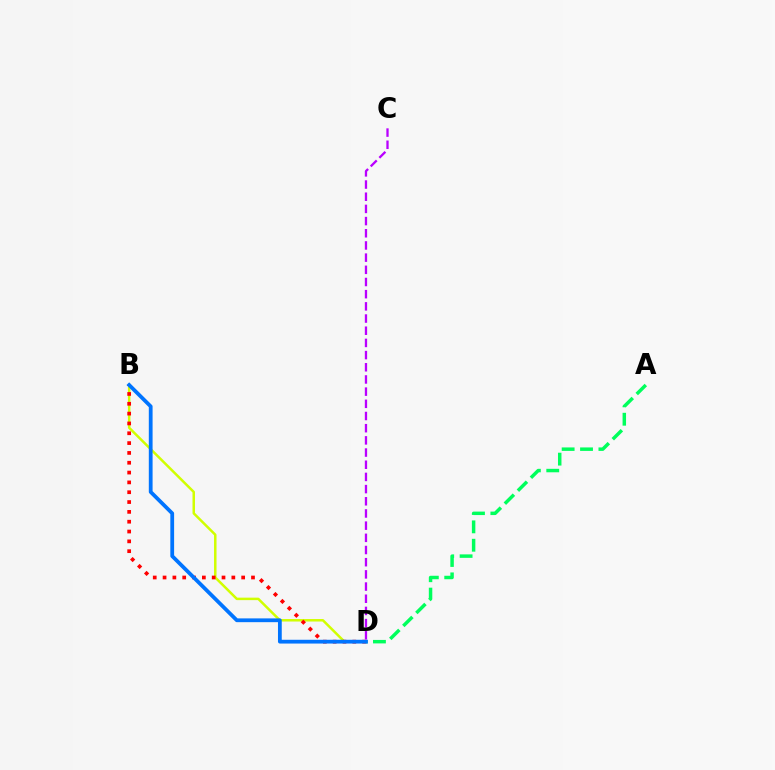{('B', 'D'): [{'color': '#d1ff00', 'line_style': 'solid', 'thickness': 1.79}, {'color': '#ff0000', 'line_style': 'dotted', 'thickness': 2.67}, {'color': '#0074ff', 'line_style': 'solid', 'thickness': 2.72}], ('A', 'D'): [{'color': '#00ff5c', 'line_style': 'dashed', 'thickness': 2.5}], ('C', 'D'): [{'color': '#b900ff', 'line_style': 'dashed', 'thickness': 1.65}]}